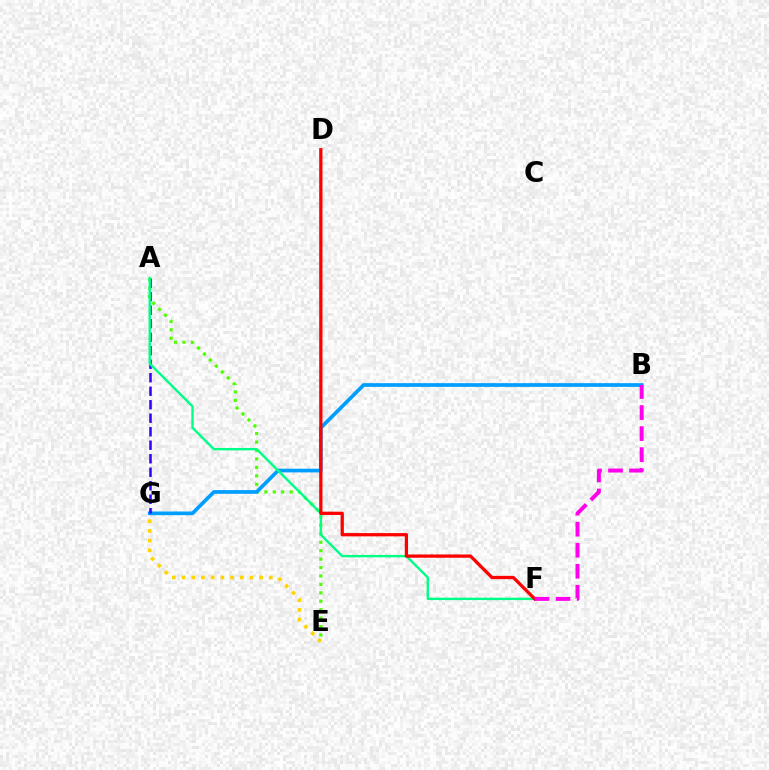{('E', 'G'): [{'color': '#ffd500', 'line_style': 'dotted', 'thickness': 2.63}], ('A', 'E'): [{'color': '#4fff00', 'line_style': 'dotted', 'thickness': 2.29}], ('B', 'G'): [{'color': '#009eff', 'line_style': 'solid', 'thickness': 2.66}], ('A', 'G'): [{'color': '#3700ff', 'line_style': 'dashed', 'thickness': 1.83}], ('A', 'F'): [{'color': '#00ff86', 'line_style': 'solid', 'thickness': 1.73}], ('D', 'F'): [{'color': '#ff0000', 'line_style': 'solid', 'thickness': 2.35}], ('B', 'F'): [{'color': '#ff00ed', 'line_style': 'dashed', 'thickness': 2.86}]}